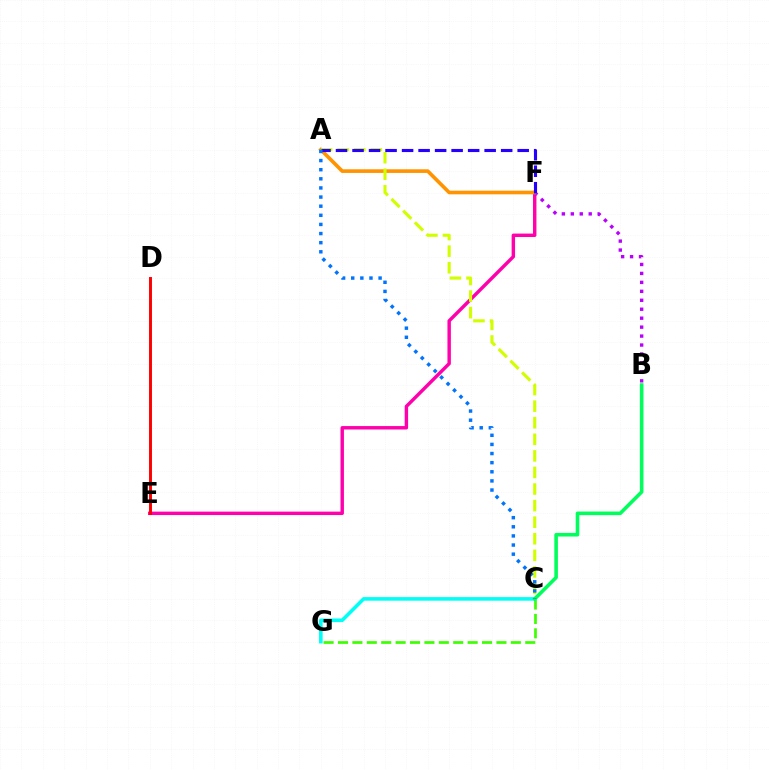{('E', 'F'): [{'color': '#ff00ac', 'line_style': 'solid', 'thickness': 2.46}], ('B', 'F'): [{'color': '#b900ff', 'line_style': 'dotted', 'thickness': 2.43}], ('A', 'F'): [{'color': '#ff9400', 'line_style': 'solid', 'thickness': 2.62}, {'color': '#2500ff', 'line_style': 'dashed', 'thickness': 2.24}], ('C', 'G'): [{'color': '#3dff00', 'line_style': 'dashed', 'thickness': 1.96}, {'color': '#00fff6', 'line_style': 'solid', 'thickness': 2.59}], ('B', 'C'): [{'color': '#00ff5c', 'line_style': 'solid', 'thickness': 2.58}], ('A', 'C'): [{'color': '#d1ff00', 'line_style': 'dashed', 'thickness': 2.25}, {'color': '#0074ff', 'line_style': 'dotted', 'thickness': 2.48}], ('D', 'E'): [{'color': '#ff0000', 'line_style': 'solid', 'thickness': 2.11}]}